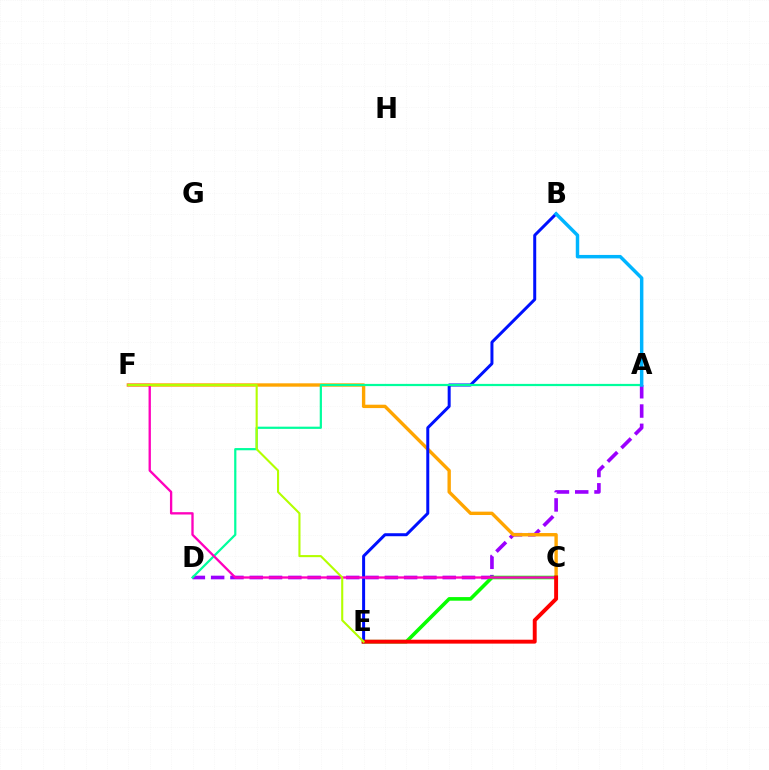{('A', 'D'): [{'color': '#9b00ff', 'line_style': 'dashed', 'thickness': 2.62}, {'color': '#00ff9d', 'line_style': 'solid', 'thickness': 1.59}], ('C', 'F'): [{'color': '#ffa500', 'line_style': 'solid', 'thickness': 2.43}, {'color': '#ff00bd', 'line_style': 'solid', 'thickness': 1.68}], ('C', 'E'): [{'color': '#08ff00', 'line_style': 'solid', 'thickness': 2.6}, {'color': '#ff0000', 'line_style': 'solid', 'thickness': 2.82}], ('B', 'E'): [{'color': '#0010ff', 'line_style': 'solid', 'thickness': 2.16}], ('E', 'F'): [{'color': '#b3ff00', 'line_style': 'solid', 'thickness': 1.51}], ('A', 'B'): [{'color': '#00b5ff', 'line_style': 'solid', 'thickness': 2.49}]}